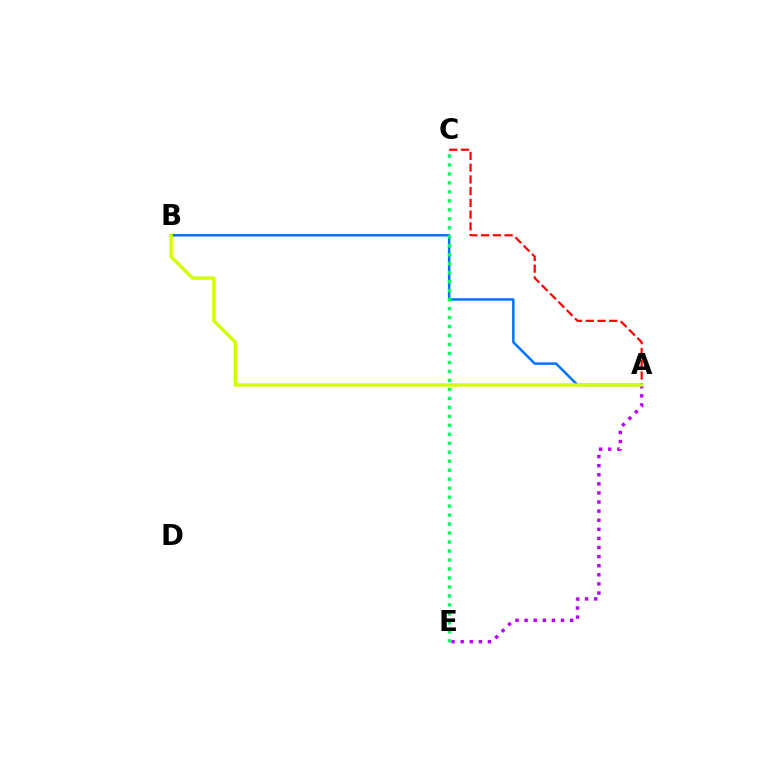{('A', 'E'): [{'color': '#b900ff', 'line_style': 'dotted', 'thickness': 2.47}], ('A', 'B'): [{'color': '#0074ff', 'line_style': 'solid', 'thickness': 1.79}, {'color': '#d1ff00', 'line_style': 'solid', 'thickness': 2.47}], ('A', 'C'): [{'color': '#ff0000', 'line_style': 'dashed', 'thickness': 1.6}], ('C', 'E'): [{'color': '#00ff5c', 'line_style': 'dotted', 'thickness': 2.44}]}